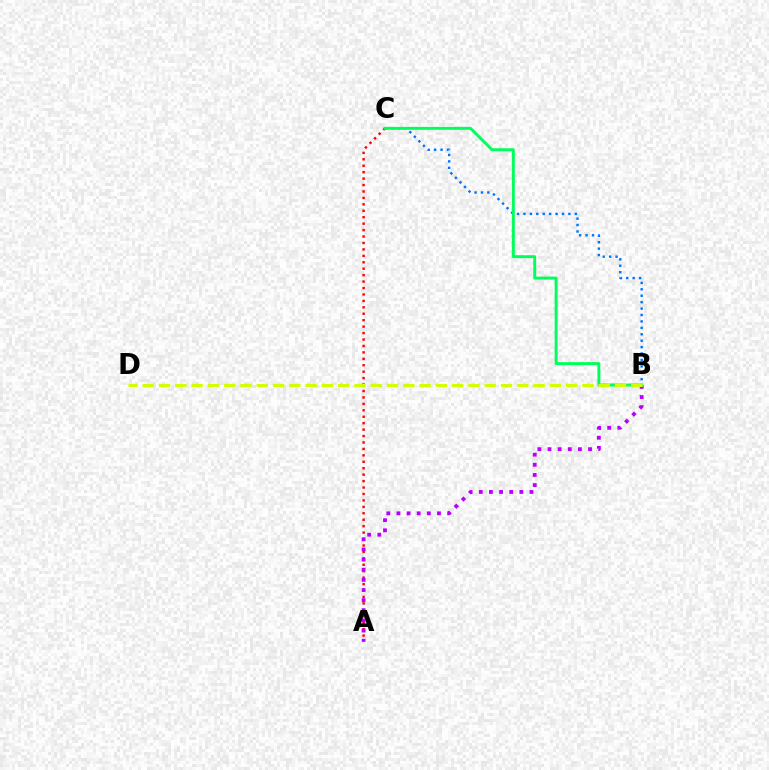{('A', 'C'): [{'color': '#ff0000', 'line_style': 'dotted', 'thickness': 1.75}], ('B', 'C'): [{'color': '#0074ff', 'line_style': 'dotted', 'thickness': 1.74}, {'color': '#00ff5c', 'line_style': 'solid', 'thickness': 2.12}], ('A', 'B'): [{'color': '#b900ff', 'line_style': 'dotted', 'thickness': 2.75}], ('B', 'D'): [{'color': '#d1ff00', 'line_style': 'dashed', 'thickness': 2.21}]}